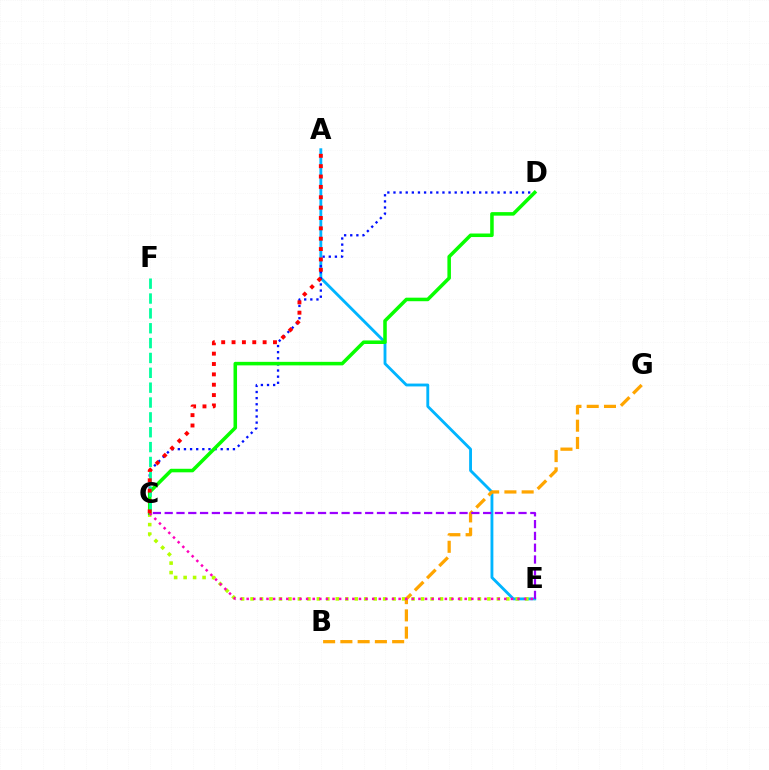{('A', 'E'): [{'color': '#00b5ff', 'line_style': 'solid', 'thickness': 2.06}], ('C', 'D'): [{'color': '#0010ff', 'line_style': 'dotted', 'thickness': 1.66}, {'color': '#08ff00', 'line_style': 'solid', 'thickness': 2.55}], ('C', 'E'): [{'color': '#b3ff00', 'line_style': 'dotted', 'thickness': 2.57}, {'color': '#ff00bd', 'line_style': 'dotted', 'thickness': 1.8}, {'color': '#9b00ff', 'line_style': 'dashed', 'thickness': 1.6}], ('B', 'G'): [{'color': '#ffa500', 'line_style': 'dashed', 'thickness': 2.34}], ('C', 'F'): [{'color': '#00ff9d', 'line_style': 'dashed', 'thickness': 2.02}], ('A', 'C'): [{'color': '#ff0000', 'line_style': 'dotted', 'thickness': 2.81}]}